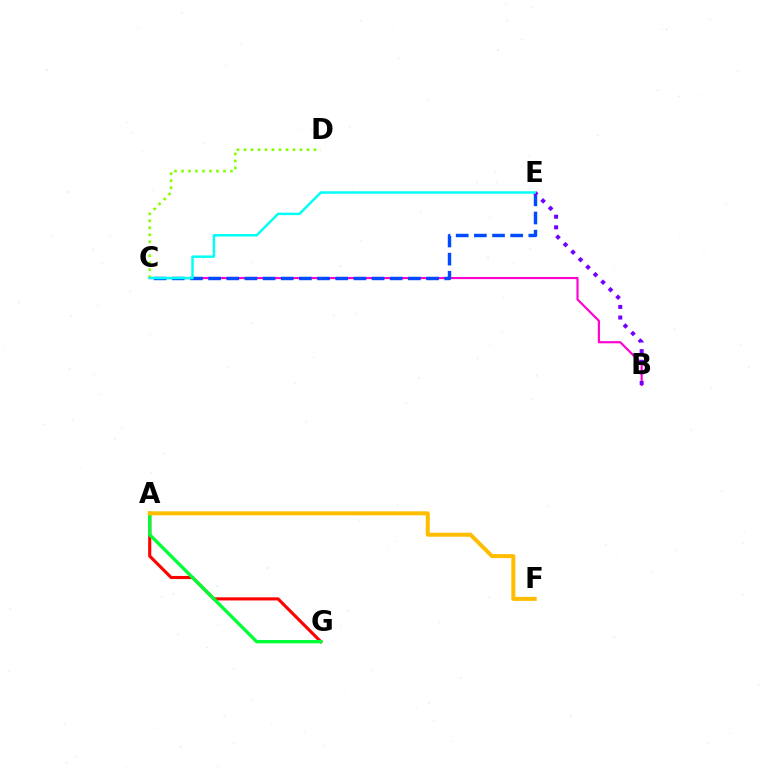{('A', 'G'): [{'color': '#ff0000', 'line_style': 'solid', 'thickness': 2.24}, {'color': '#00ff39', 'line_style': 'solid', 'thickness': 2.41}], ('B', 'C'): [{'color': '#ff00cf', 'line_style': 'solid', 'thickness': 1.55}], ('C', 'E'): [{'color': '#004bff', 'line_style': 'dashed', 'thickness': 2.47}, {'color': '#00fff6', 'line_style': 'solid', 'thickness': 1.77}], ('A', 'F'): [{'color': '#ffbd00', 'line_style': 'solid', 'thickness': 2.89}], ('C', 'D'): [{'color': '#84ff00', 'line_style': 'dotted', 'thickness': 1.9}], ('B', 'E'): [{'color': '#7200ff', 'line_style': 'dotted', 'thickness': 2.88}]}